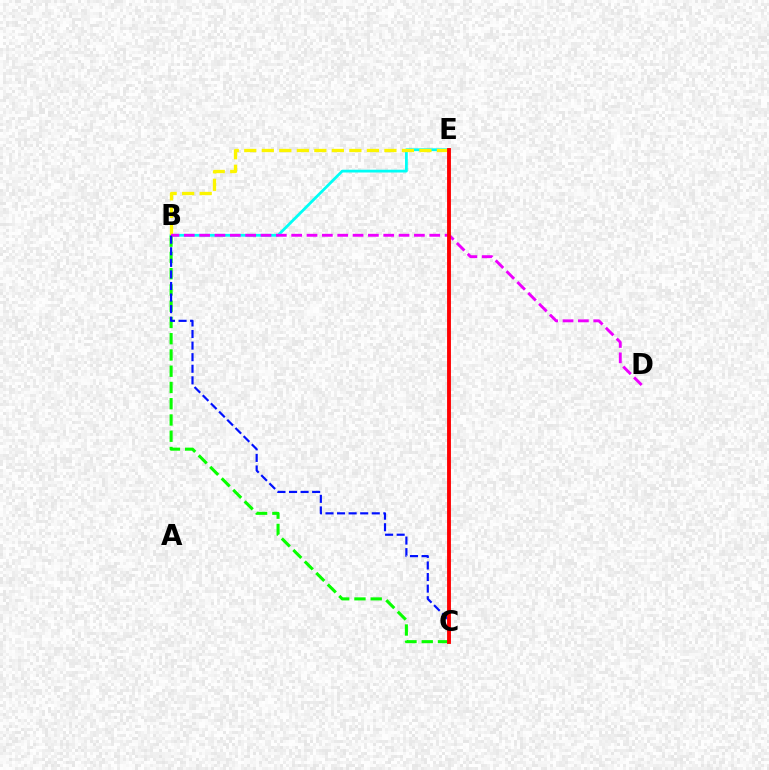{('B', 'E'): [{'color': '#00fff6', 'line_style': 'solid', 'thickness': 2.0}, {'color': '#fcf500', 'line_style': 'dashed', 'thickness': 2.38}], ('B', 'C'): [{'color': '#08ff00', 'line_style': 'dashed', 'thickness': 2.21}, {'color': '#0010ff', 'line_style': 'dashed', 'thickness': 1.57}], ('B', 'D'): [{'color': '#ee00ff', 'line_style': 'dashed', 'thickness': 2.08}], ('C', 'E'): [{'color': '#ff0000', 'line_style': 'solid', 'thickness': 2.79}]}